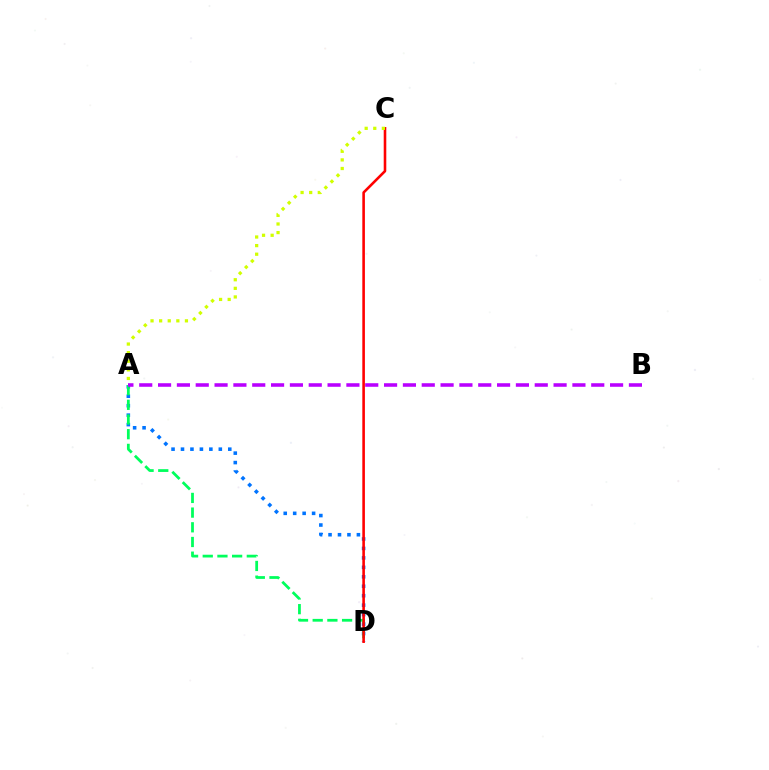{('A', 'D'): [{'color': '#0074ff', 'line_style': 'dotted', 'thickness': 2.57}, {'color': '#00ff5c', 'line_style': 'dashed', 'thickness': 2.0}], ('C', 'D'): [{'color': '#ff0000', 'line_style': 'solid', 'thickness': 1.86}], ('A', 'C'): [{'color': '#d1ff00', 'line_style': 'dotted', 'thickness': 2.34}], ('A', 'B'): [{'color': '#b900ff', 'line_style': 'dashed', 'thickness': 2.56}]}